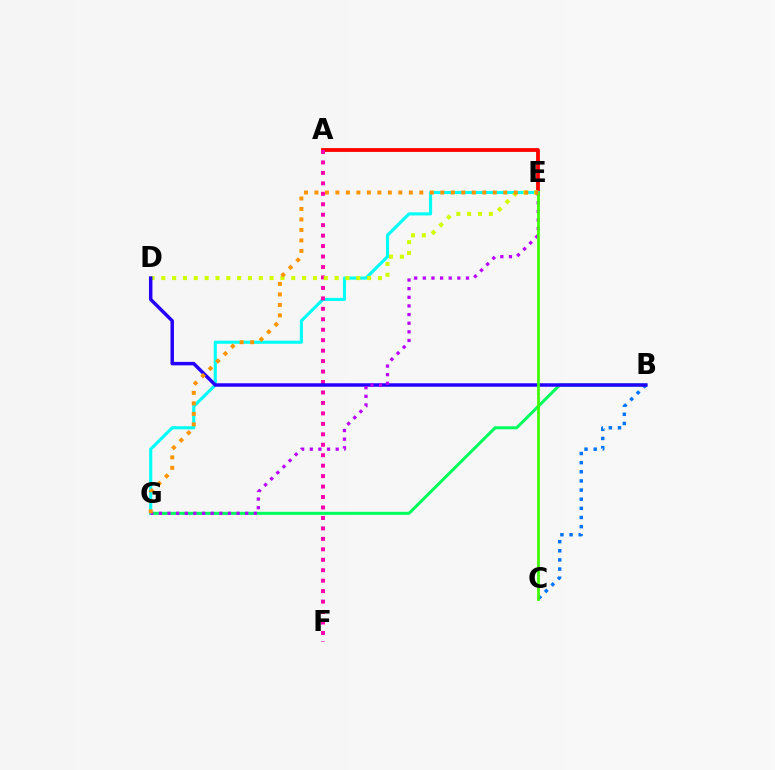{('B', 'G'): [{'color': '#00ff5c', 'line_style': 'solid', 'thickness': 2.17}], ('B', 'C'): [{'color': '#0074ff', 'line_style': 'dotted', 'thickness': 2.48}], ('A', 'E'): [{'color': '#ff0000', 'line_style': 'solid', 'thickness': 2.73}], ('E', 'G'): [{'color': '#00fff6', 'line_style': 'solid', 'thickness': 2.25}, {'color': '#b900ff', 'line_style': 'dotted', 'thickness': 2.35}, {'color': '#ff9400', 'line_style': 'dotted', 'thickness': 2.85}], ('A', 'F'): [{'color': '#ff00ac', 'line_style': 'dotted', 'thickness': 2.84}], ('D', 'E'): [{'color': '#d1ff00', 'line_style': 'dotted', 'thickness': 2.94}], ('B', 'D'): [{'color': '#2500ff', 'line_style': 'solid', 'thickness': 2.5}], ('C', 'E'): [{'color': '#3dff00', 'line_style': 'solid', 'thickness': 1.97}]}